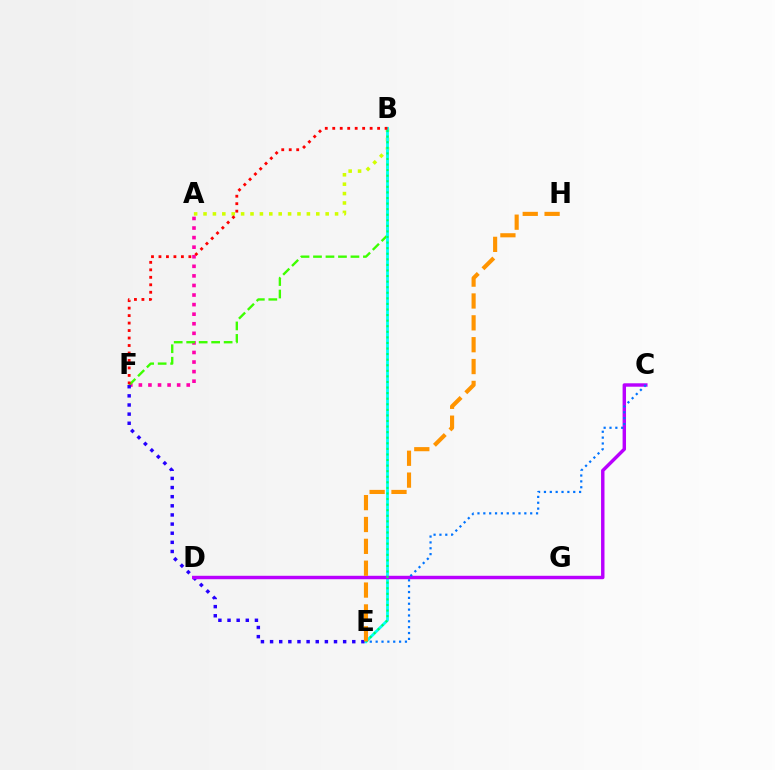{('A', 'F'): [{'color': '#ff00ac', 'line_style': 'dotted', 'thickness': 2.6}], ('B', 'F'): [{'color': '#3dff00', 'line_style': 'dashed', 'thickness': 1.7}, {'color': '#ff0000', 'line_style': 'dotted', 'thickness': 2.03}], ('A', 'B'): [{'color': '#d1ff00', 'line_style': 'dotted', 'thickness': 2.55}], ('B', 'E'): [{'color': '#00fff6', 'line_style': 'solid', 'thickness': 2.05}, {'color': '#00ff5c', 'line_style': 'dotted', 'thickness': 1.51}], ('E', 'F'): [{'color': '#2500ff', 'line_style': 'dotted', 'thickness': 2.48}], ('C', 'D'): [{'color': '#b900ff', 'line_style': 'solid', 'thickness': 2.47}], ('C', 'E'): [{'color': '#0074ff', 'line_style': 'dotted', 'thickness': 1.59}], ('E', 'H'): [{'color': '#ff9400', 'line_style': 'dashed', 'thickness': 2.97}]}